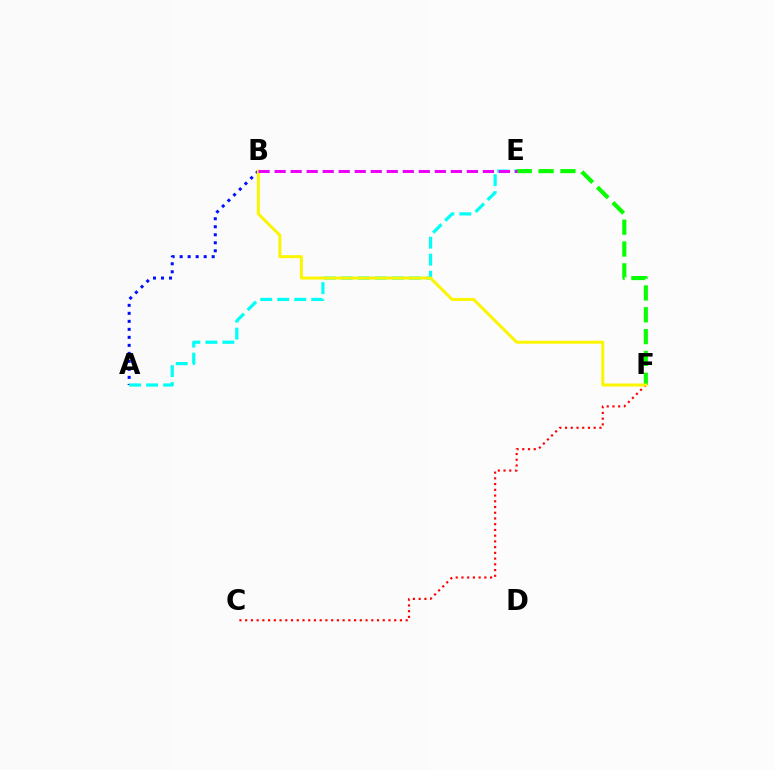{('C', 'F'): [{'color': '#ff0000', 'line_style': 'dotted', 'thickness': 1.56}], ('A', 'B'): [{'color': '#0010ff', 'line_style': 'dotted', 'thickness': 2.18}], ('E', 'F'): [{'color': '#08ff00', 'line_style': 'dashed', 'thickness': 2.96}], ('A', 'E'): [{'color': '#00fff6', 'line_style': 'dashed', 'thickness': 2.31}], ('B', 'F'): [{'color': '#fcf500', 'line_style': 'solid', 'thickness': 2.16}], ('B', 'E'): [{'color': '#ee00ff', 'line_style': 'dashed', 'thickness': 2.18}]}